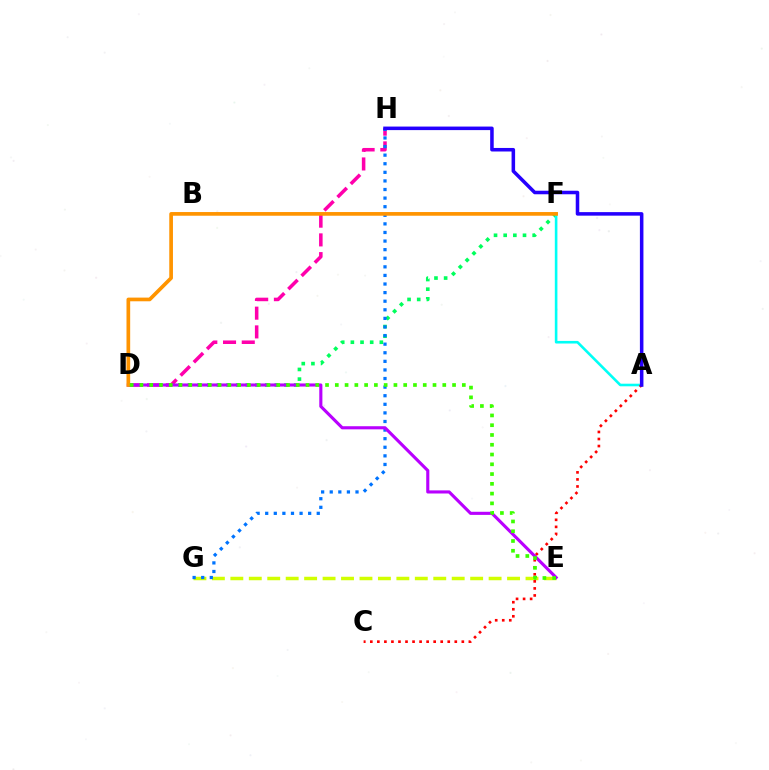{('E', 'G'): [{'color': '#d1ff00', 'line_style': 'dashed', 'thickness': 2.51}], ('D', 'F'): [{'color': '#00ff5c', 'line_style': 'dotted', 'thickness': 2.62}, {'color': '#ff9400', 'line_style': 'solid', 'thickness': 2.65}], ('A', 'F'): [{'color': '#00fff6', 'line_style': 'solid', 'thickness': 1.88}], ('D', 'H'): [{'color': '#ff00ac', 'line_style': 'dashed', 'thickness': 2.54}], ('A', 'C'): [{'color': '#ff0000', 'line_style': 'dotted', 'thickness': 1.91}], ('G', 'H'): [{'color': '#0074ff', 'line_style': 'dotted', 'thickness': 2.33}], ('D', 'E'): [{'color': '#b900ff', 'line_style': 'solid', 'thickness': 2.24}, {'color': '#3dff00', 'line_style': 'dotted', 'thickness': 2.65}], ('A', 'H'): [{'color': '#2500ff', 'line_style': 'solid', 'thickness': 2.55}]}